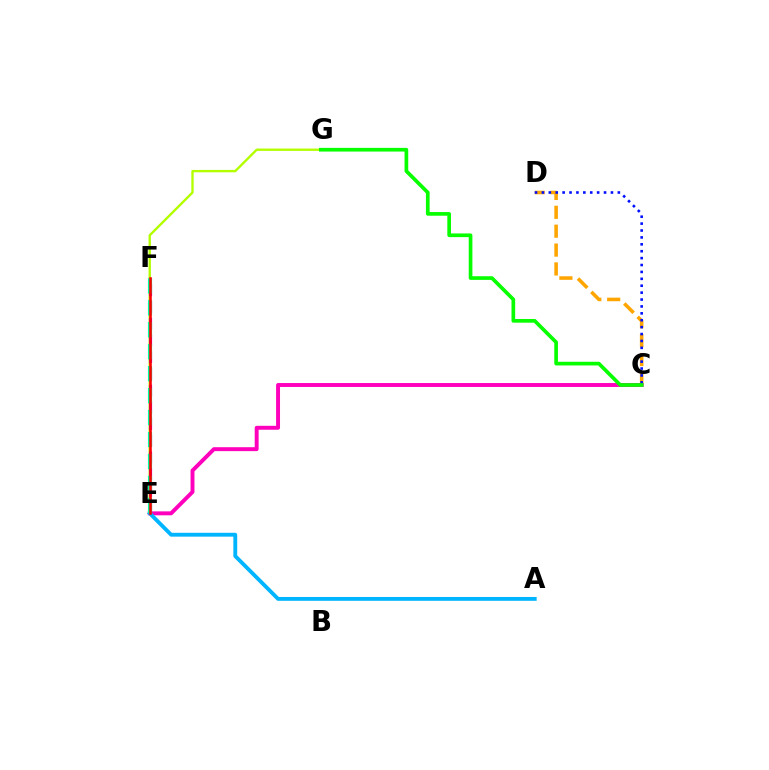{('C', 'D'): [{'color': '#ffa500', 'line_style': 'dashed', 'thickness': 2.57}, {'color': '#0010ff', 'line_style': 'dotted', 'thickness': 1.88}], ('C', 'E'): [{'color': '#ff00bd', 'line_style': 'solid', 'thickness': 2.83}], ('E', 'G'): [{'color': '#b3ff00', 'line_style': 'solid', 'thickness': 1.7}], ('E', 'F'): [{'color': '#9b00ff', 'line_style': 'dashed', 'thickness': 2.27}, {'color': '#00ff9d', 'line_style': 'dashed', 'thickness': 2.98}, {'color': '#ff0000', 'line_style': 'solid', 'thickness': 1.85}], ('A', 'E'): [{'color': '#00b5ff', 'line_style': 'solid', 'thickness': 2.77}], ('C', 'G'): [{'color': '#08ff00', 'line_style': 'solid', 'thickness': 2.65}]}